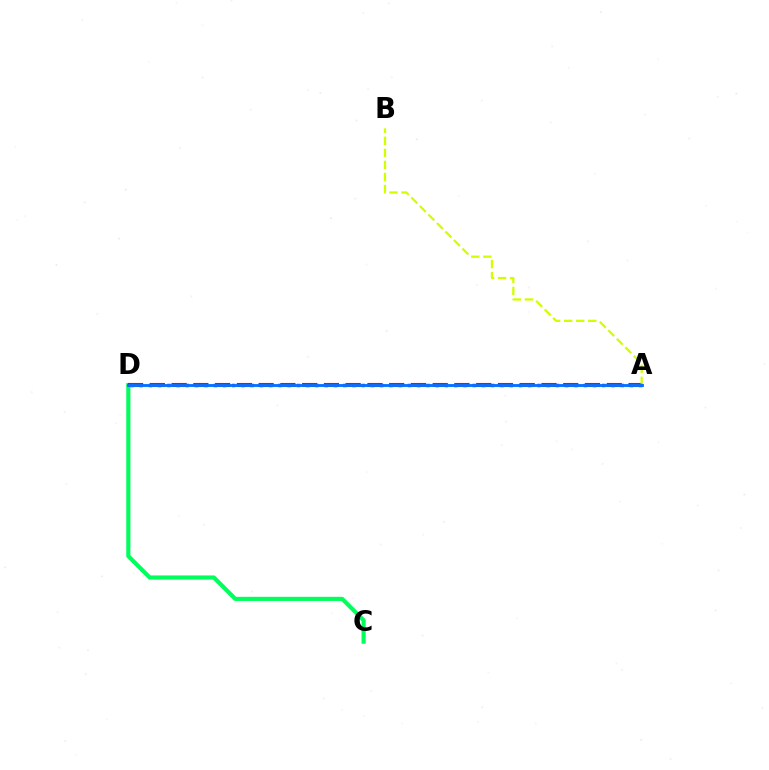{('C', 'D'): [{'color': '#00ff5c', 'line_style': 'solid', 'thickness': 2.97}], ('A', 'D'): [{'color': '#ff0000', 'line_style': 'dashed', 'thickness': 2.96}, {'color': '#b900ff', 'line_style': 'dotted', 'thickness': 2.51}, {'color': '#0074ff', 'line_style': 'solid', 'thickness': 2.05}], ('A', 'B'): [{'color': '#d1ff00', 'line_style': 'dashed', 'thickness': 1.64}]}